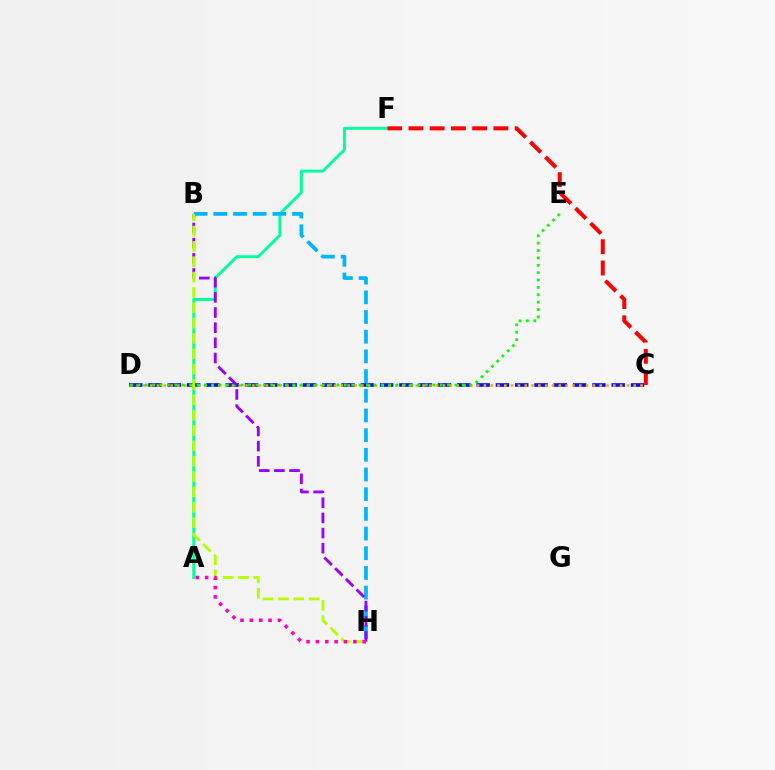{('A', 'F'): [{'color': '#00ff9d', 'line_style': 'solid', 'thickness': 2.11}], ('C', 'D'): [{'color': '#0010ff', 'line_style': 'dashed', 'thickness': 2.62}, {'color': '#ffa500', 'line_style': 'dotted', 'thickness': 1.85}], ('B', 'H'): [{'color': '#00b5ff', 'line_style': 'dashed', 'thickness': 2.67}, {'color': '#9b00ff', 'line_style': 'dashed', 'thickness': 2.06}, {'color': '#b3ff00', 'line_style': 'dashed', 'thickness': 2.08}], ('D', 'E'): [{'color': '#08ff00', 'line_style': 'dotted', 'thickness': 2.0}], ('A', 'H'): [{'color': '#ff00bd', 'line_style': 'dotted', 'thickness': 2.54}], ('C', 'F'): [{'color': '#ff0000', 'line_style': 'dashed', 'thickness': 2.89}]}